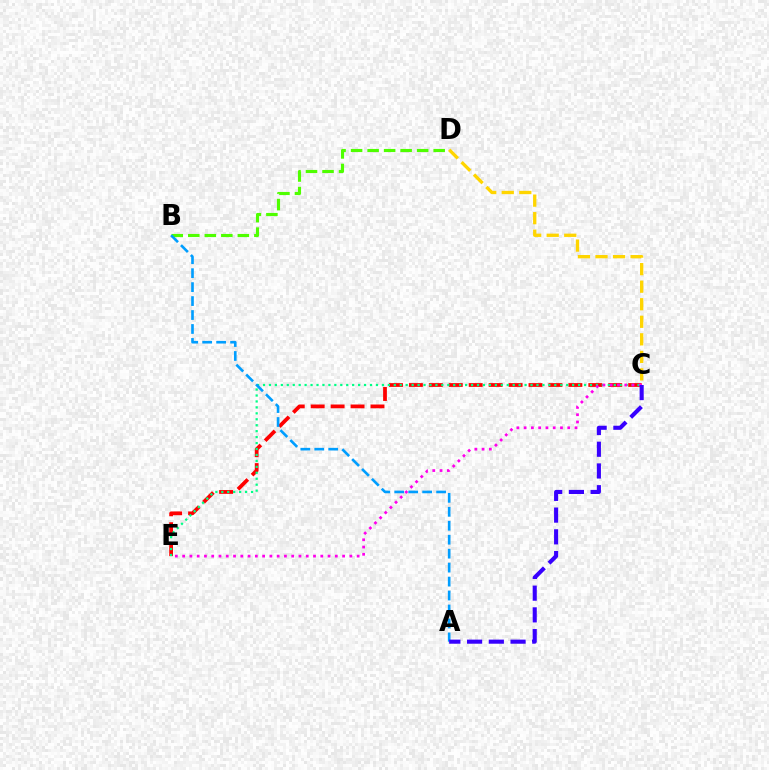{('C', 'E'): [{'color': '#ff0000', 'line_style': 'dashed', 'thickness': 2.71}, {'color': '#00ff86', 'line_style': 'dotted', 'thickness': 1.62}, {'color': '#ff00ed', 'line_style': 'dotted', 'thickness': 1.98}], ('B', 'D'): [{'color': '#4fff00', 'line_style': 'dashed', 'thickness': 2.24}], ('A', 'B'): [{'color': '#009eff', 'line_style': 'dashed', 'thickness': 1.9}], ('C', 'D'): [{'color': '#ffd500', 'line_style': 'dashed', 'thickness': 2.38}], ('A', 'C'): [{'color': '#3700ff', 'line_style': 'dashed', 'thickness': 2.95}]}